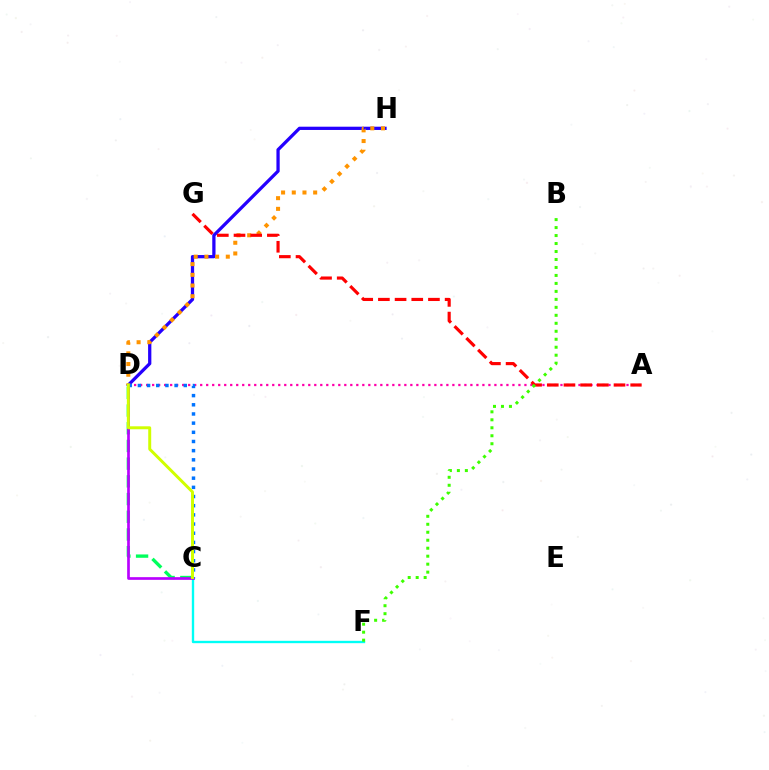{('D', 'H'): [{'color': '#2500ff', 'line_style': 'solid', 'thickness': 2.35}, {'color': '#ff9400', 'line_style': 'dotted', 'thickness': 2.91}], ('C', 'D'): [{'color': '#00ff5c', 'line_style': 'dashed', 'thickness': 2.4}, {'color': '#b900ff', 'line_style': 'solid', 'thickness': 1.93}, {'color': '#0074ff', 'line_style': 'dotted', 'thickness': 2.49}, {'color': '#d1ff00', 'line_style': 'solid', 'thickness': 2.13}], ('C', 'F'): [{'color': '#00fff6', 'line_style': 'solid', 'thickness': 1.7}], ('A', 'D'): [{'color': '#ff00ac', 'line_style': 'dotted', 'thickness': 1.63}], ('A', 'G'): [{'color': '#ff0000', 'line_style': 'dashed', 'thickness': 2.27}], ('B', 'F'): [{'color': '#3dff00', 'line_style': 'dotted', 'thickness': 2.17}]}